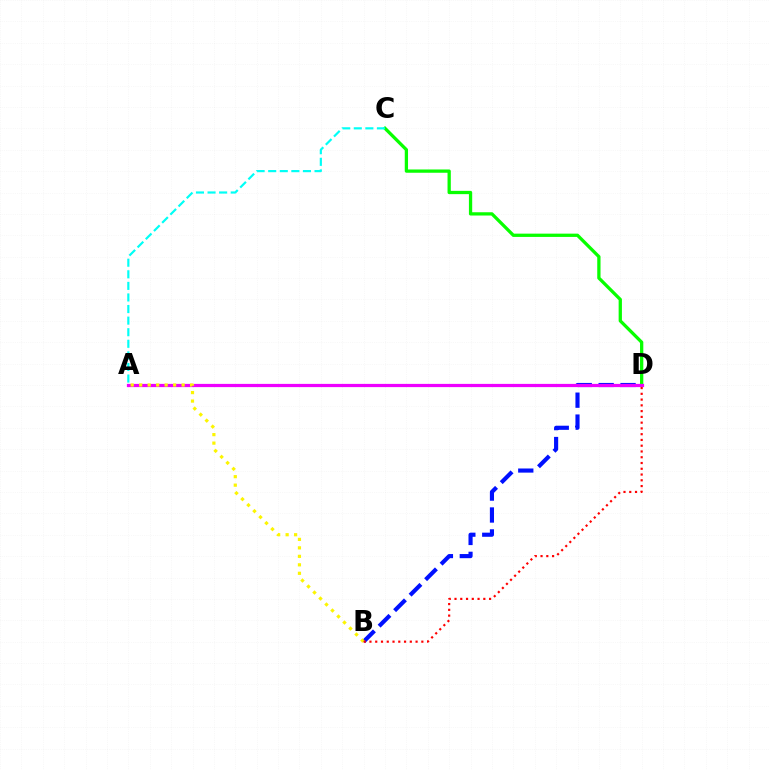{('C', 'D'): [{'color': '#08ff00', 'line_style': 'solid', 'thickness': 2.36}], ('B', 'D'): [{'color': '#0010ff', 'line_style': 'dashed', 'thickness': 2.98}, {'color': '#ff0000', 'line_style': 'dotted', 'thickness': 1.57}], ('A', 'D'): [{'color': '#ee00ff', 'line_style': 'solid', 'thickness': 2.33}], ('A', 'B'): [{'color': '#fcf500', 'line_style': 'dotted', 'thickness': 2.31}], ('A', 'C'): [{'color': '#00fff6', 'line_style': 'dashed', 'thickness': 1.57}]}